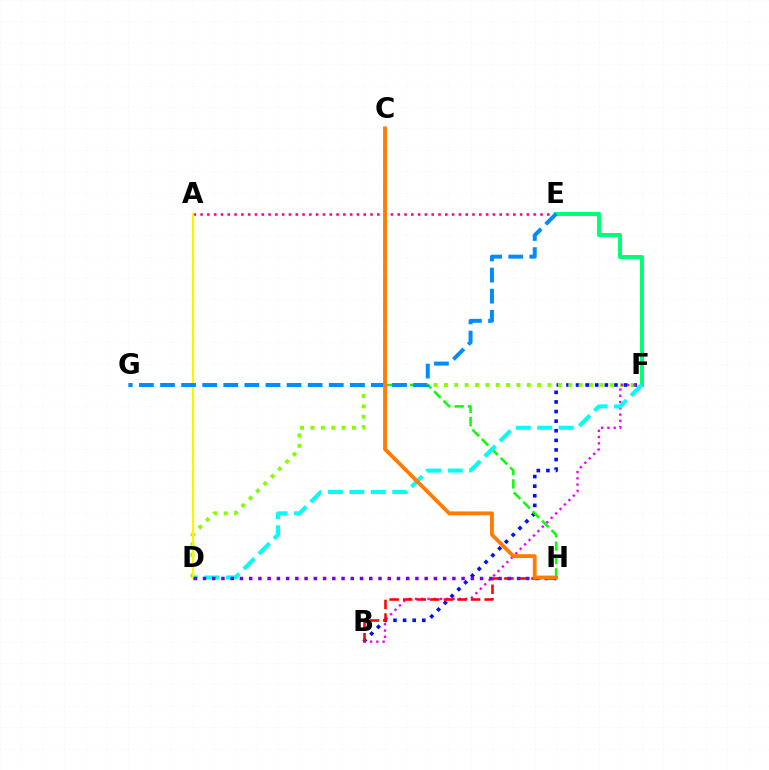{('B', 'F'): [{'color': '#0010ff', 'line_style': 'dotted', 'thickness': 2.61}, {'color': '#ee00ff', 'line_style': 'dotted', 'thickness': 1.7}], ('D', 'F'): [{'color': '#84ff00', 'line_style': 'dotted', 'thickness': 2.82}, {'color': '#00fff6', 'line_style': 'dashed', 'thickness': 2.91}], ('B', 'H'): [{'color': '#ff0000', 'line_style': 'dashed', 'thickness': 1.84}], ('E', 'F'): [{'color': '#00ff74', 'line_style': 'solid', 'thickness': 2.86}], ('C', 'H'): [{'color': '#08ff00', 'line_style': 'dashed', 'thickness': 1.81}, {'color': '#ff7c00', 'line_style': 'solid', 'thickness': 2.75}], ('A', 'E'): [{'color': '#ff0094', 'line_style': 'dotted', 'thickness': 1.85}], ('A', 'D'): [{'color': '#fcf500', 'line_style': 'solid', 'thickness': 1.62}], ('E', 'G'): [{'color': '#008cff', 'line_style': 'dashed', 'thickness': 2.87}], ('D', 'H'): [{'color': '#7200ff', 'line_style': 'dotted', 'thickness': 2.51}]}